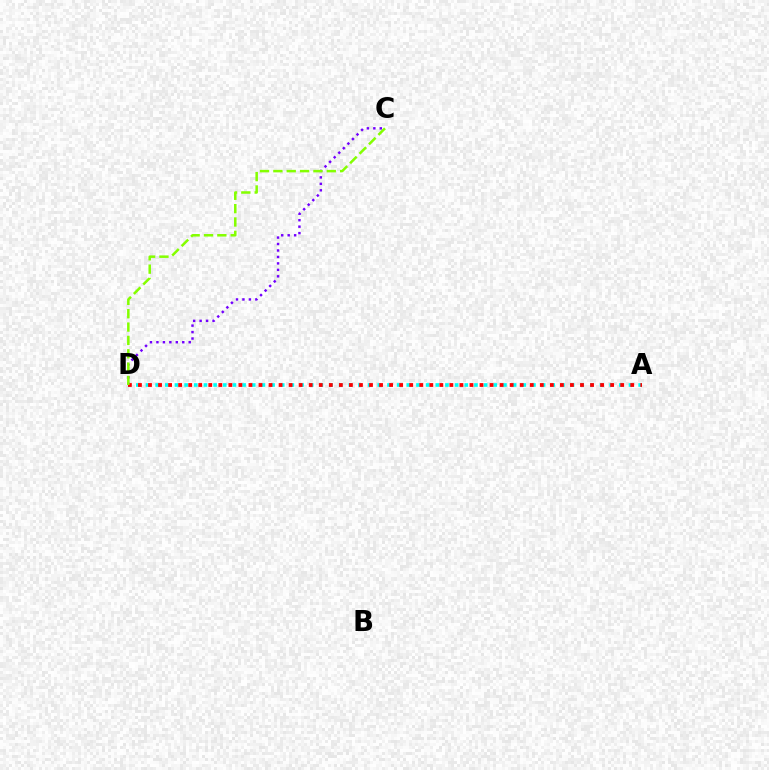{('A', 'D'): [{'color': '#00fff6', 'line_style': 'dotted', 'thickness': 2.62}, {'color': '#ff0000', 'line_style': 'dotted', 'thickness': 2.73}], ('C', 'D'): [{'color': '#7200ff', 'line_style': 'dotted', 'thickness': 1.75}, {'color': '#84ff00', 'line_style': 'dashed', 'thickness': 1.81}]}